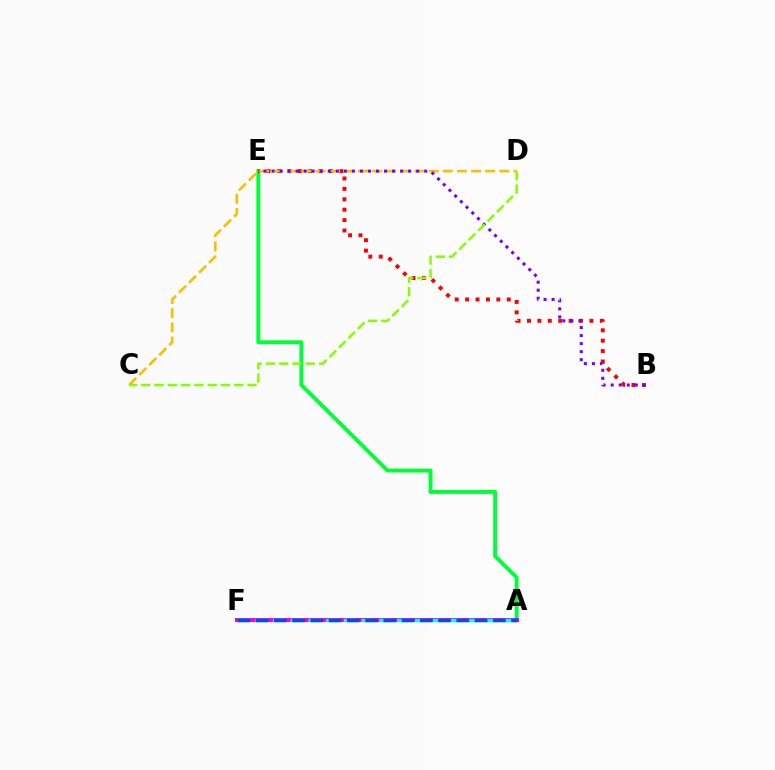{('A', 'E'): [{'color': '#00ff39', 'line_style': 'solid', 'thickness': 2.8}], ('A', 'F'): [{'color': '#ff00cf', 'line_style': 'solid', 'thickness': 2.89}, {'color': '#00fff6', 'line_style': 'dashed', 'thickness': 2.41}, {'color': '#004bff', 'line_style': 'dashed', 'thickness': 2.48}], ('B', 'E'): [{'color': '#ff0000', 'line_style': 'dotted', 'thickness': 2.83}, {'color': '#7200ff', 'line_style': 'dotted', 'thickness': 2.18}], ('C', 'D'): [{'color': '#ffbd00', 'line_style': 'dashed', 'thickness': 1.92}, {'color': '#84ff00', 'line_style': 'dashed', 'thickness': 1.8}]}